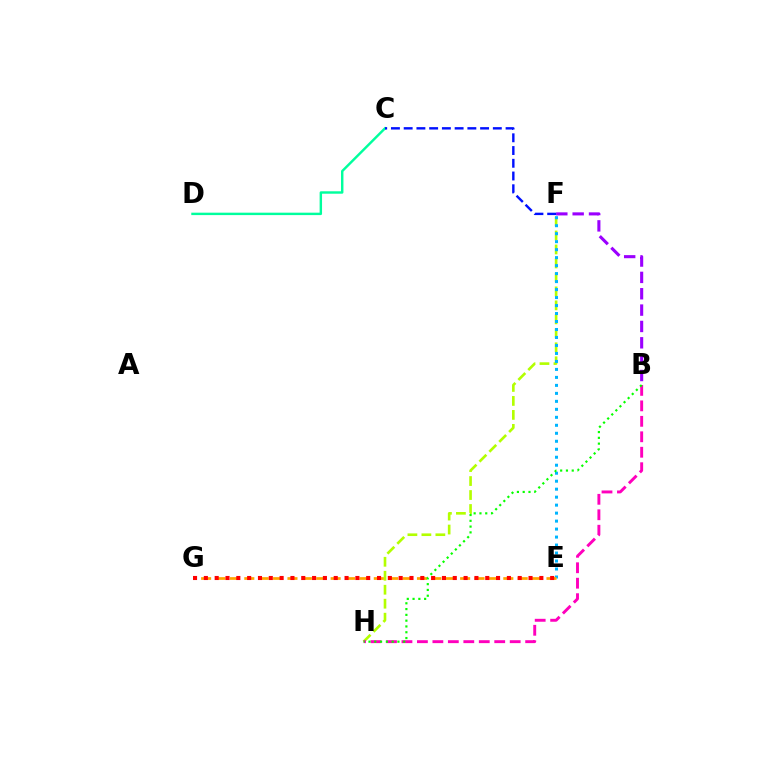{('F', 'H'): [{'color': '#b3ff00', 'line_style': 'dashed', 'thickness': 1.9}], ('C', 'D'): [{'color': '#00ff9d', 'line_style': 'solid', 'thickness': 1.75}], ('E', 'F'): [{'color': '#00b5ff', 'line_style': 'dotted', 'thickness': 2.17}], ('E', 'G'): [{'color': '#ffa500', 'line_style': 'dashed', 'thickness': 1.95}, {'color': '#ff0000', 'line_style': 'dotted', 'thickness': 2.94}], ('B', 'H'): [{'color': '#ff00bd', 'line_style': 'dashed', 'thickness': 2.1}, {'color': '#08ff00', 'line_style': 'dotted', 'thickness': 1.57}], ('B', 'F'): [{'color': '#9b00ff', 'line_style': 'dashed', 'thickness': 2.22}], ('C', 'F'): [{'color': '#0010ff', 'line_style': 'dashed', 'thickness': 1.73}]}